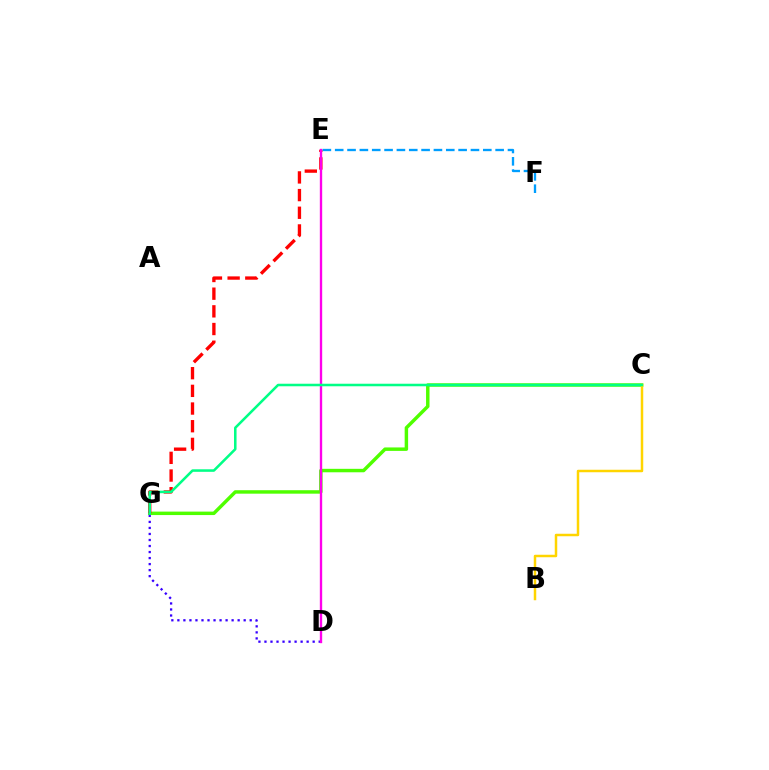{('C', 'G'): [{'color': '#4fff00', 'line_style': 'solid', 'thickness': 2.49}, {'color': '#00ff86', 'line_style': 'solid', 'thickness': 1.83}], ('B', 'C'): [{'color': '#ffd500', 'line_style': 'solid', 'thickness': 1.79}], ('E', 'G'): [{'color': '#ff0000', 'line_style': 'dashed', 'thickness': 2.4}], ('E', 'F'): [{'color': '#009eff', 'line_style': 'dashed', 'thickness': 1.68}], ('D', 'G'): [{'color': '#3700ff', 'line_style': 'dotted', 'thickness': 1.64}], ('D', 'E'): [{'color': '#ff00ed', 'line_style': 'solid', 'thickness': 1.69}]}